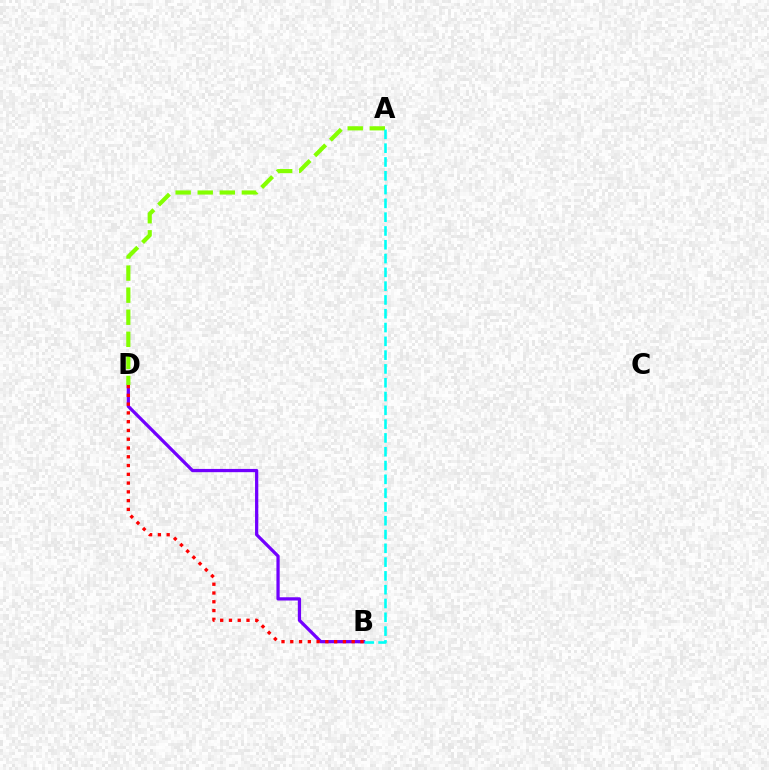{('B', 'D'): [{'color': '#7200ff', 'line_style': 'solid', 'thickness': 2.34}, {'color': '#ff0000', 'line_style': 'dotted', 'thickness': 2.38}], ('A', 'D'): [{'color': '#84ff00', 'line_style': 'dashed', 'thickness': 3.0}], ('A', 'B'): [{'color': '#00fff6', 'line_style': 'dashed', 'thickness': 1.87}]}